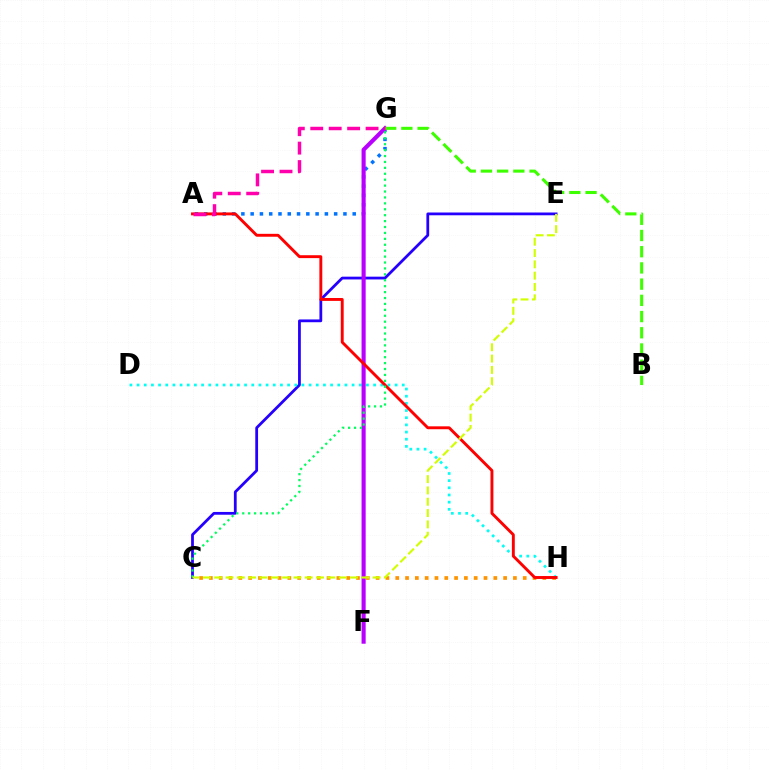{('C', 'E'): [{'color': '#2500ff', 'line_style': 'solid', 'thickness': 2.0}, {'color': '#d1ff00', 'line_style': 'dashed', 'thickness': 1.54}], ('C', 'H'): [{'color': '#ff9400', 'line_style': 'dotted', 'thickness': 2.66}], ('D', 'H'): [{'color': '#00fff6', 'line_style': 'dotted', 'thickness': 1.95}], ('A', 'G'): [{'color': '#0074ff', 'line_style': 'dotted', 'thickness': 2.52}, {'color': '#ff00ac', 'line_style': 'dashed', 'thickness': 2.5}], ('F', 'G'): [{'color': '#b900ff', 'line_style': 'solid', 'thickness': 2.96}], ('A', 'H'): [{'color': '#ff0000', 'line_style': 'solid', 'thickness': 2.09}], ('C', 'G'): [{'color': '#00ff5c', 'line_style': 'dotted', 'thickness': 1.61}], ('B', 'G'): [{'color': '#3dff00', 'line_style': 'dashed', 'thickness': 2.2}]}